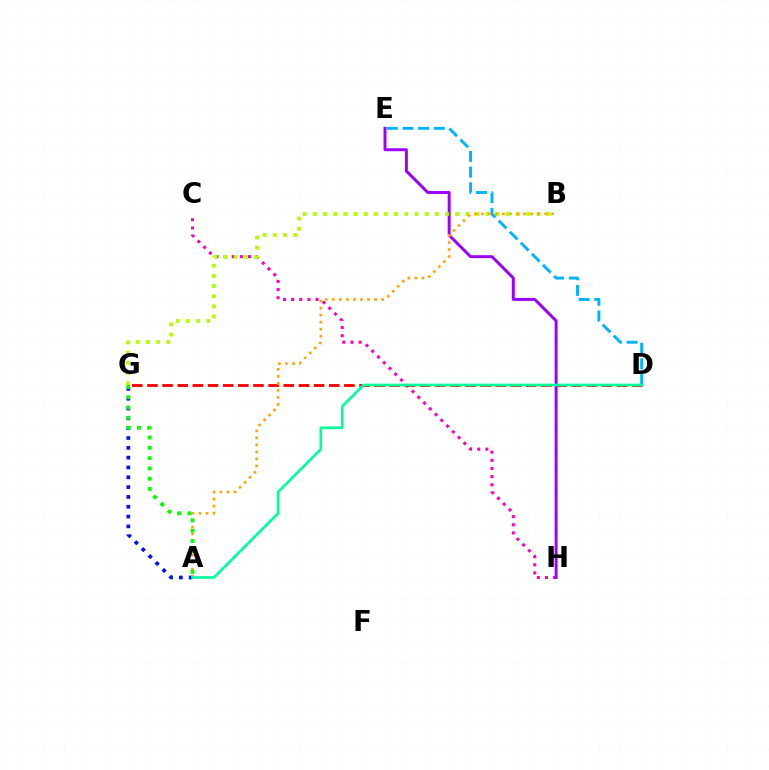{('A', 'G'): [{'color': '#0010ff', 'line_style': 'dotted', 'thickness': 2.67}, {'color': '#08ff00', 'line_style': 'dotted', 'thickness': 2.79}], ('C', 'H'): [{'color': '#ff00bd', 'line_style': 'dotted', 'thickness': 2.21}], ('D', 'E'): [{'color': '#00b5ff', 'line_style': 'dashed', 'thickness': 2.12}], ('D', 'G'): [{'color': '#ff0000', 'line_style': 'dashed', 'thickness': 2.06}], ('E', 'H'): [{'color': '#9b00ff', 'line_style': 'solid', 'thickness': 2.12}], ('B', 'G'): [{'color': '#b3ff00', 'line_style': 'dotted', 'thickness': 2.76}], ('A', 'B'): [{'color': '#ffa500', 'line_style': 'dotted', 'thickness': 1.91}], ('A', 'D'): [{'color': '#00ff9d', 'line_style': 'solid', 'thickness': 1.95}]}